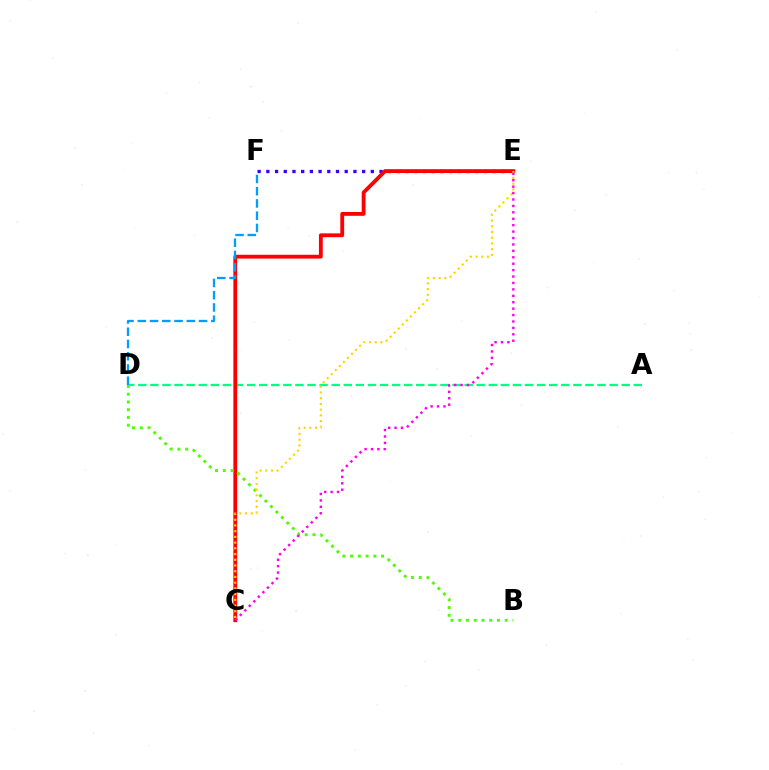{('E', 'F'): [{'color': '#3700ff', 'line_style': 'dotted', 'thickness': 2.37}], ('A', 'D'): [{'color': '#00ff86', 'line_style': 'dashed', 'thickness': 1.64}], ('C', 'E'): [{'color': '#ff0000', 'line_style': 'solid', 'thickness': 2.75}, {'color': '#ffd500', 'line_style': 'dotted', 'thickness': 1.55}, {'color': '#ff00ed', 'line_style': 'dotted', 'thickness': 1.74}], ('B', 'D'): [{'color': '#4fff00', 'line_style': 'dotted', 'thickness': 2.11}], ('D', 'F'): [{'color': '#009eff', 'line_style': 'dashed', 'thickness': 1.66}]}